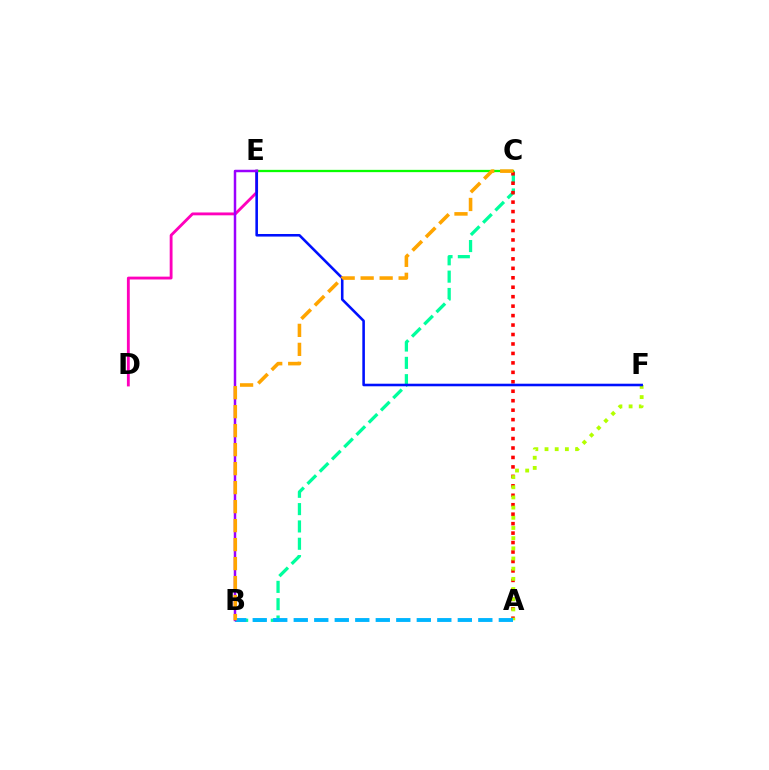{('D', 'E'): [{'color': '#ff00bd', 'line_style': 'solid', 'thickness': 2.05}], ('B', 'C'): [{'color': '#00ff9d', 'line_style': 'dashed', 'thickness': 2.35}, {'color': '#ffa500', 'line_style': 'dashed', 'thickness': 2.58}], ('C', 'E'): [{'color': '#08ff00', 'line_style': 'solid', 'thickness': 1.65}], ('A', 'C'): [{'color': '#ff0000', 'line_style': 'dotted', 'thickness': 2.57}], ('A', 'F'): [{'color': '#b3ff00', 'line_style': 'dotted', 'thickness': 2.77}], ('A', 'B'): [{'color': '#00b5ff', 'line_style': 'dashed', 'thickness': 2.79}], ('E', 'F'): [{'color': '#0010ff', 'line_style': 'solid', 'thickness': 1.85}], ('B', 'E'): [{'color': '#9b00ff', 'line_style': 'solid', 'thickness': 1.79}]}